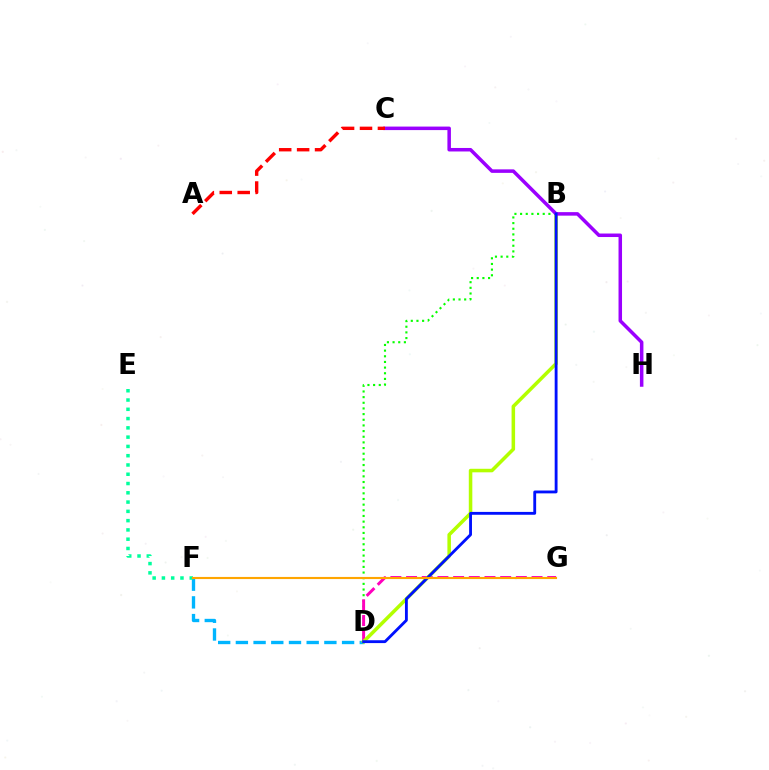{('B', 'D'): [{'color': '#08ff00', 'line_style': 'dotted', 'thickness': 1.54}, {'color': '#b3ff00', 'line_style': 'solid', 'thickness': 2.54}, {'color': '#0010ff', 'line_style': 'solid', 'thickness': 2.05}], ('D', 'G'): [{'color': '#ff00bd', 'line_style': 'dashed', 'thickness': 2.13}], ('D', 'F'): [{'color': '#00b5ff', 'line_style': 'dashed', 'thickness': 2.4}], ('C', 'H'): [{'color': '#9b00ff', 'line_style': 'solid', 'thickness': 2.53}], ('A', 'C'): [{'color': '#ff0000', 'line_style': 'dashed', 'thickness': 2.44}], ('E', 'F'): [{'color': '#00ff9d', 'line_style': 'dotted', 'thickness': 2.52}], ('F', 'G'): [{'color': '#ffa500', 'line_style': 'solid', 'thickness': 1.53}]}